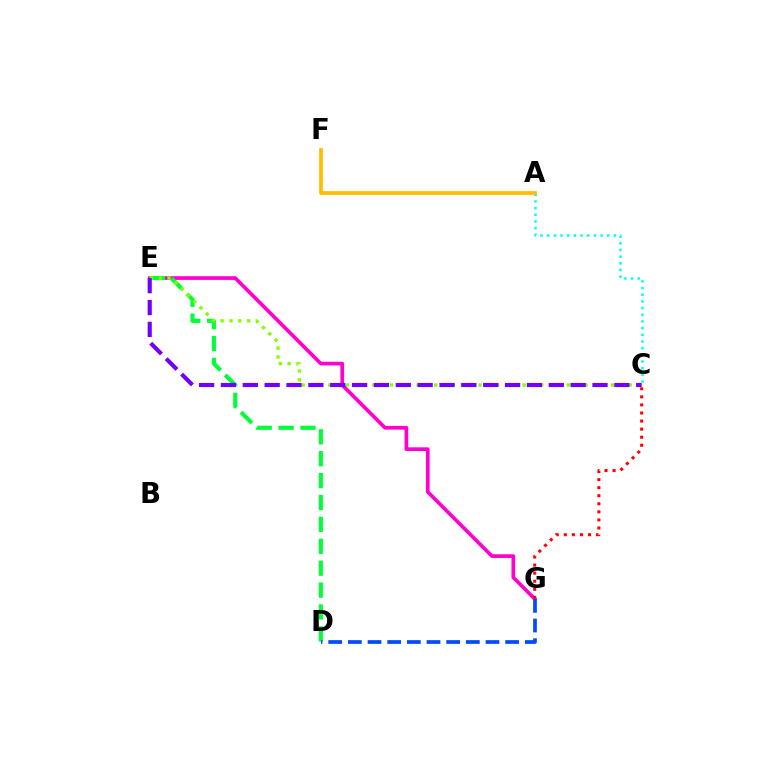{('E', 'G'): [{'color': '#ff00cf', 'line_style': 'solid', 'thickness': 2.66}], ('D', 'E'): [{'color': '#00ff39', 'line_style': 'dashed', 'thickness': 2.97}], ('A', 'C'): [{'color': '#00fff6', 'line_style': 'dotted', 'thickness': 1.81}], ('D', 'G'): [{'color': '#004bff', 'line_style': 'dashed', 'thickness': 2.67}], ('C', 'G'): [{'color': '#ff0000', 'line_style': 'dotted', 'thickness': 2.19}], ('C', 'E'): [{'color': '#84ff00', 'line_style': 'dotted', 'thickness': 2.4}, {'color': '#7200ff', 'line_style': 'dashed', 'thickness': 2.97}], ('A', 'F'): [{'color': '#ffbd00', 'line_style': 'solid', 'thickness': 2.71}]}